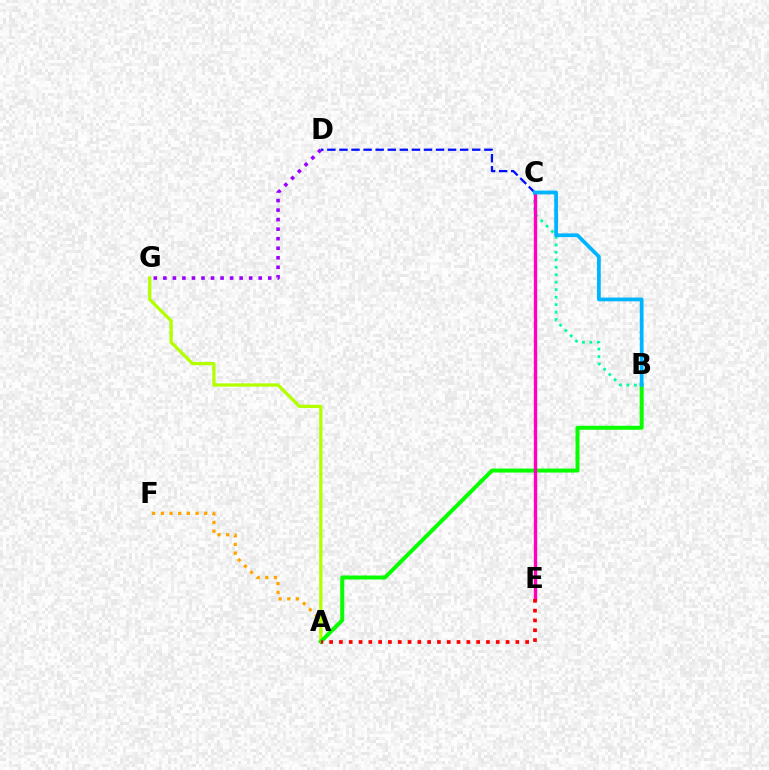{('A', 'F'): [{'color': '#ffa500', 'line_style': 'dotted', 'thickness': 2.36}], ('B', 'C'): [{'color': '#00ff9d', 'line_style': 'dotted', 'thickness': 2.03}, {'color': '#00b5ff', 'line_style': 'solid', 'thickness': 2.7}], ('A', 'G'): [{'color': '#b3ff00', 'line_style': 'solid', 'thickness': 2.35}], ('A', 'B'): [{'color': '#08ff00', 'line_style': 'solid', 'thickness': 2.87}], ('C', 'E'): [{'color': '#ff00bd', 'line_style': 'solid', 'thickness': 2.42}], ('C', 'D'): [{'color': '#0010ff', 'line_style': 'dashed', 'thickness': 1.64}], ('D', 'G'): [{'color': '#9b00ff', 'line_style': 'dotted', 'thickness': 2.59}], ('A', 'E'): [{'color': '#ff0000', 'line_style': 'dotted', 'thickness': 2.66}]}